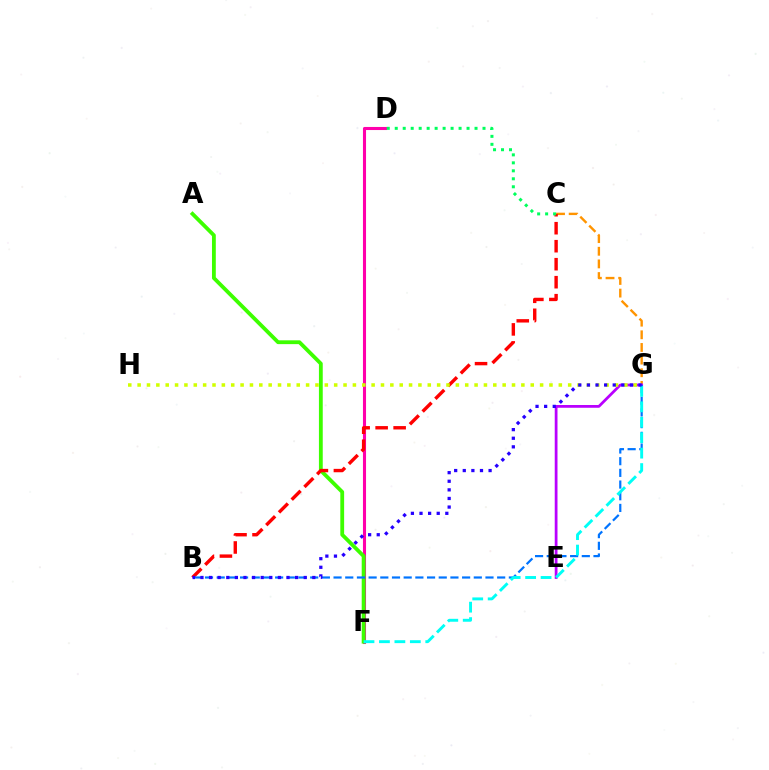{('D', 'F'): [{'color': '#ff00ac', 'line_style': 'solid', 'thickness': 2.21}], ('A', 'F'): [{'color': '#3dff00', 'line_style': 'solid', 'thickness': 2.75}], ('C', 'G'): [{'color': '#ff9400', 'line_style': 'dashed', 'thickness': 1.72}], ('B', 'C'): [{'color': '#ff0000', 'line_style': 'dashed', 'thickness': 2.44}], ('E', 'G'): [{'color': '#b900ff', 'line_style': 'solid', 'thickness': 1.99}], ('B', 'G'): [{'color': '#0074ff', 'line_style': 'dashed', 'thickness': 1.59}, {'color': '#2500ff', 'line_style': 'dotted', 'thickness': 2.34}], ('G', 'H'): [{'color': '#d1ff00', 'line_style': 'dotted', 'thickness': 2.54}], ('C', 'D'): [{'color': '#00ff5c', 'line_style': 'dotted', 'thickness': 2.17}], ('F', 'G'): [{'color': '#00fff6', 'line_style': 'dashed', 'thickness': 2.1}]}